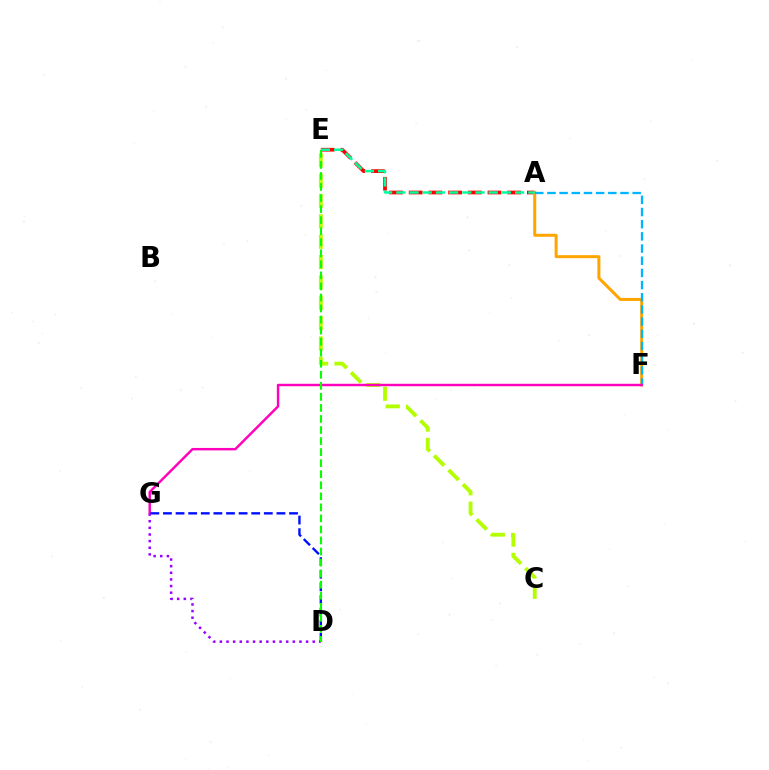{('D', 'G'): [{'color': '#9b00ff', 'line_style': 'dotted', 'thickness': 1.8}, {'color': '#0010ff', 'line_style': 'dashed', 'thickness': 1.71}], ('A', 'E'): [{'color': '#ff0000', 'line_style': 'dashed', 'thickness': 2.68}, {'color': '#00ff9d', 'line_style': 'dashed', 'thickness': 1.79}], ('A', 'F'): [{'color': '#ffa500', 'line_style': 'solid', 'thickness': 2.16}, {'color': '#00b5ff', 'line_style': 'dashed', 'thickness': 1.65}], ('C', 'E'): [{'color': '#b3ff00', 'line_style': 'dashed', 'thickness': 2.77}], ('F', 'G'): [{'color': '#ff00bd', 'line_style': 'solid', 'thickness': 1.76}], ('D', 'E'): [{'color': '#08ff00', 'line_style': 'dashed', 'thickness': 1.5}]}